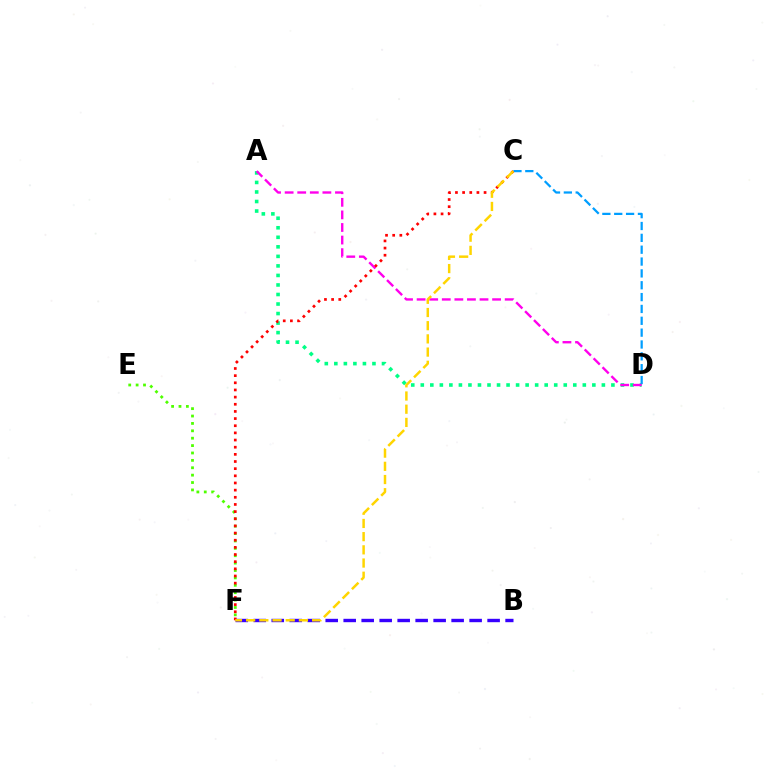{('A', 'D'): [{'color': '#00ff86', 'line_style': 'dotted', 'thickness': 2.59}, {'color': '#ff00ed', 'line_style': 'dashed', 'thickness': 1.71}], ('B', 'F'): [{'color': '#3700ff', 'line_style': 'dashed', 'thickness': 2.44}], ('E', 'F'): [{'color': '#4fff00', 'line_style': 'dotted', 'thickness': 2.01}], ('C', 'D'): [{'color': '#009eff', 'line_style': 'dashed', 'thickness': 1.61}], ('C', 'F'): [{'color': '#ff0000', 'line_style': 'dotted', 'thickness': 1.94}, {'color': '#ffd500', 'line_style': 'dashed', 'thickness': 1.79}]}